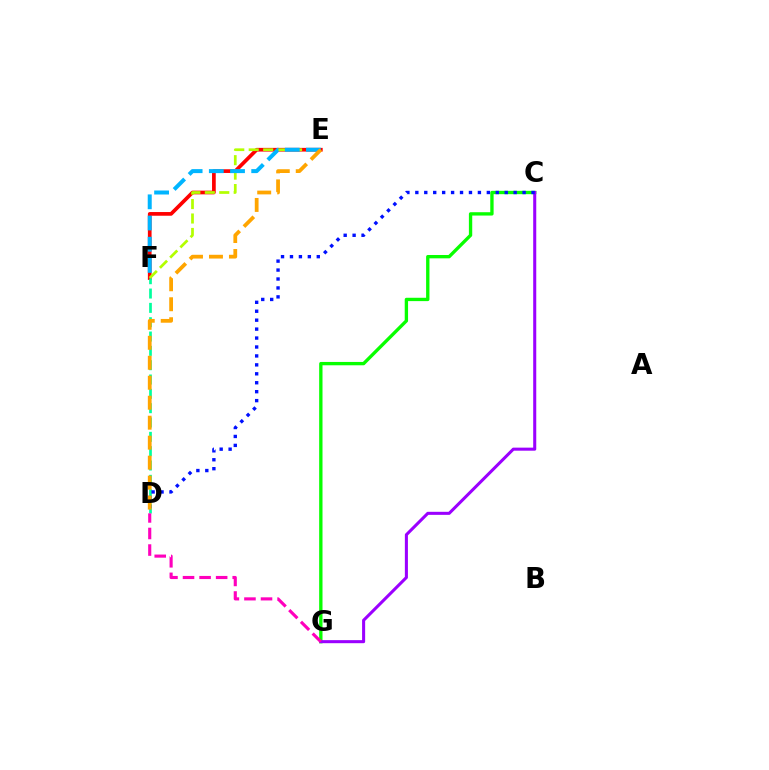{('E', 'F'): [{'color': '#ff0000', 'line_style': 'solid', 'thickness': 2.66}, {'color': '#b3ff00', 'line_style': 'dashed', 'thickness': 1.96}, {'color': '#00b5ff', 'line_style': 'dashed', 'thickness': 2.88}], ('C', 'G'): [{'color': '#08ff00', 'line_style': 'solid', 'thickness': 2.41}, {'color': '#9b00ff', 'line_style': 'solid', 'thickness': 2.2}], ('D', 'F'): [{'color': '#00ff9d', 'line_style': 'dashed', 'thickness': 1.95}], ('C', 'D'): [{'color': '#0010ff', 'line_style': 'dotted', 'thickness': 2.43}], ('D', 'G'): [{'color': '#ff00bd', 'line_style': 'dashed', 'thickness': 2.25}], ('D', 'E'): [{'color': '#ffa500', 'line_style': 'dashed', 'thickness': 2.71}]}